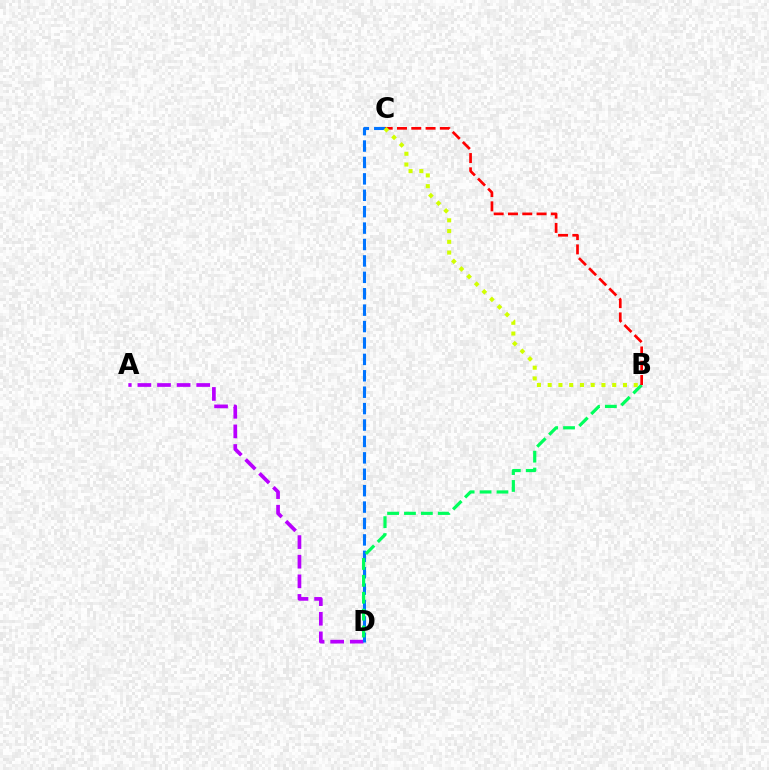{('A', 'D'): [{'color': '#b900ff', 'line_style': 'dashed', 'thickness': 2.66}], ('C', 'D'): [{'color': '#0074ff', 'line_style': 'dashed', 'thickness': 2.23}], ('B', 'D'): [{'color': '#00ff5c', 'line_style': 'dashed', 'thickness': 2.29}], ('B', 'C'): [{'color': '#ff0000', 'line_style': 'dashed', 'thickness': 1.94}, {'color': '#d1ff00', 'line_style': 'dotted', 'thickness': 2.92}]}